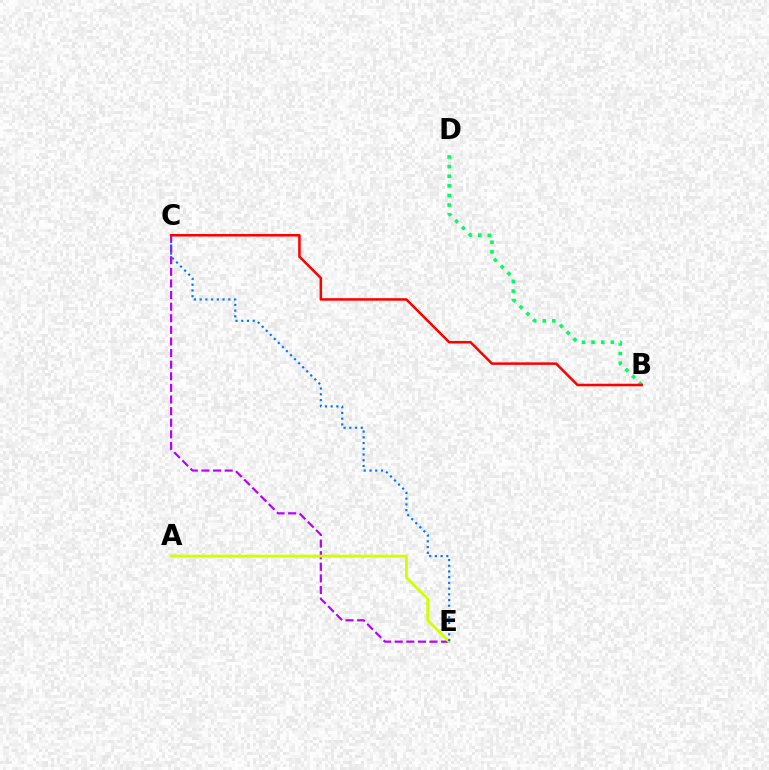{('C', 'E'): [{'color': '#b900ff', 'line_style': 'dashed', 'thickness': 1.58}, {'color': '#0074ff', 'line_style': 'dotted', 'thickness': 1.55}], ('B', 'D'): [{'color': '#00ff5c', 'line_style': 'dotted', 'thickness': 2.61}], ('A', 'E'): [{'color': '#d1ff00', 'line_style': 'solid', 'thickness': 2.06}], ('B', 'C'): [{'color': '#ff0000', 'line_style': 'solid', 'thickness': 1.82}]}